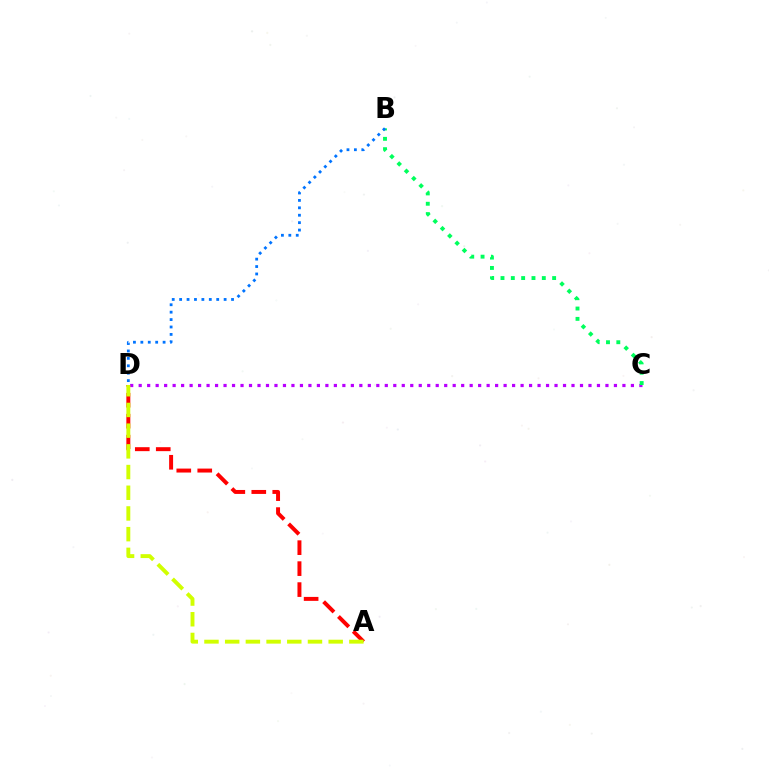{('A', 'D'): [{'color': '#ff0000', 'line_style': 'dashed', 'thickness': 2.85}, {'color': '#d1ff00', 'line_style': 'dashed', 'thickness': 2.81}], ('C', 'D'): [{'color': '#b900ff', 'line_style': 'dotted', 'thickness': 2.31}], ('B', 'C'): [{'color': '#00ff5c', 'line_style': 'dotted', 'thickness': 2.81}], ('B', 'D'): [{'color': '#0074ff', 'line_style': 'dotted', 'thickness': 2.01}]}